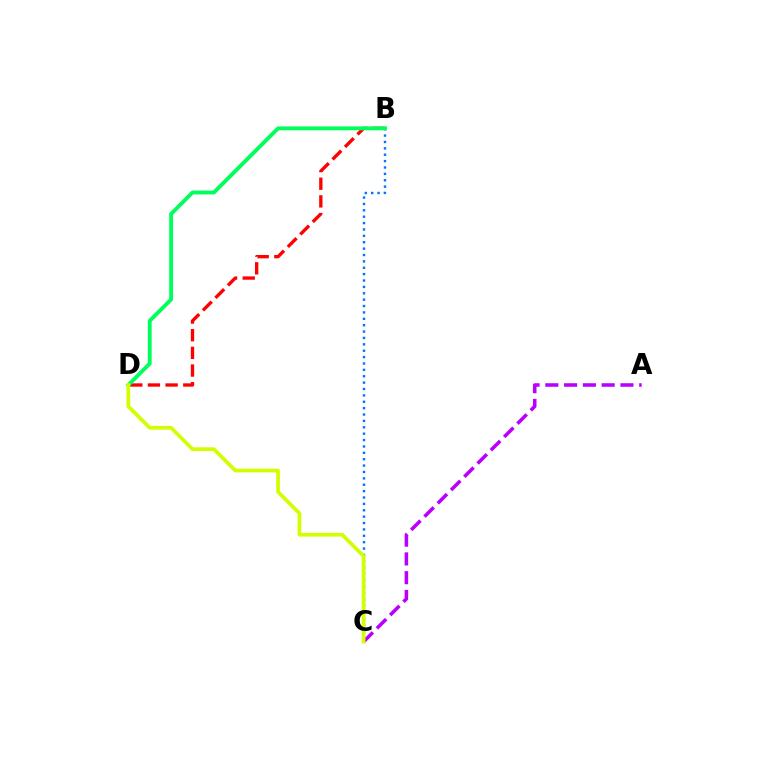{('B', 'C'): [{'color': '#0074ff', 'line_style': 'dotted', 'thickness': 1.73}], ('A', 'C'): [{'color': '#b900ff', 'line_style': 'dashed', 'thickness': 2.55}], ('B', 'D'): [{'color': '#ff0000', 'line_style': 'dashed', 'thickness': 2.4}, {'color': '#00ff5c', 'line_style': 'solid', 'thickness': 2.79}], ('C', 'D'): [{'color': '#d1ff00', 'line_style': 'solid', 'thickness': 2.67}]}